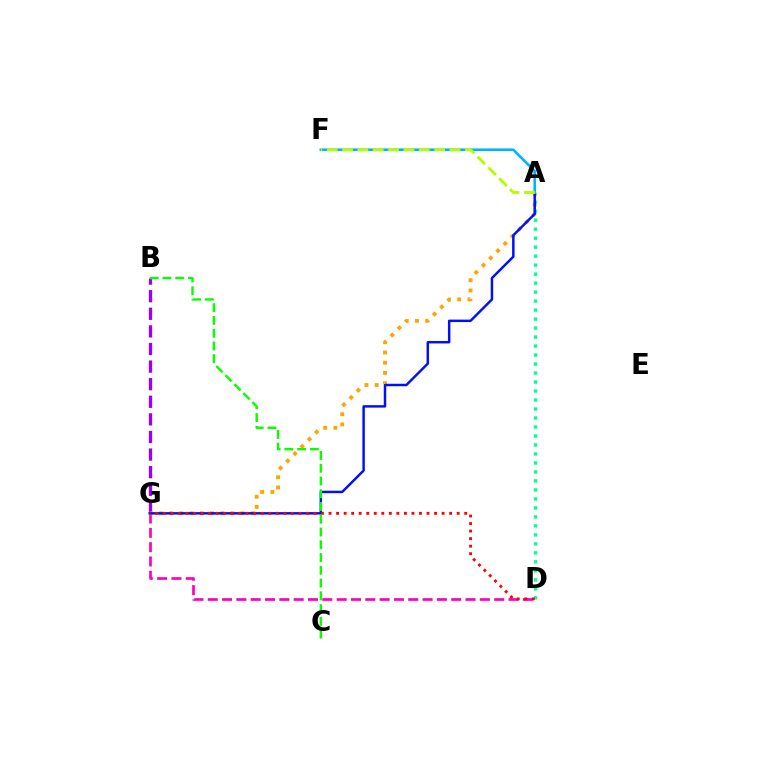{('D', 'G'): [{'color': '#ff00bd', 'line_style': 'dashed', 'thickness': 1.95}, {'color': '#ff0000', 'line_style': 'dotted', 'thickness': 2.05}], ('B', 'G'): [{'color': '#9b00ff', 'line_style': 'dashed', 'thickness': 2.39}], ('A', 'D'): [{'color': '#00ff9d', 'line_style': 'dotted', 'thickness': 2.44}], ('A', 'G'): [{'color': '#ffa500', 'line_style': 'dotted', 'thickness': 2.78}, {'color': '#0010ff', 'line_style': 'solid', 'thickness': 1.77}], ('A', 'F'): [{'color': '#00b5ff', 'line_style': 'solid', 'thickness': 1.88}, {'color': '#b3ff00', 'line_style': 'dashed', 'thickness': 2.09}], ('B', 'C'): [{'color': '#08ff00', 'line_style': 'dashed', 'thickness': 1.73}]}